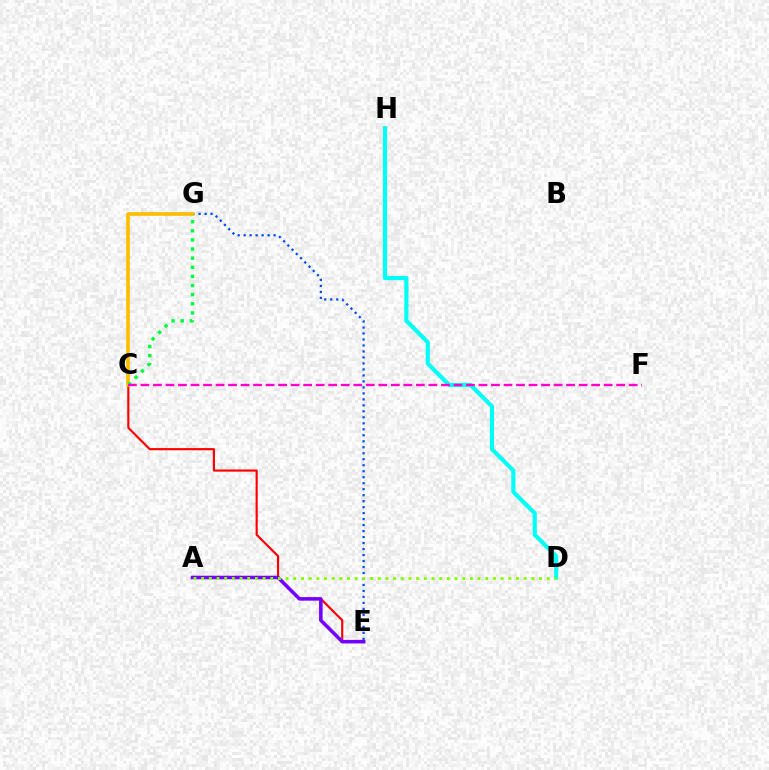{('C', 'E'): [{'color': '#ff0000', 'line_style': 'solid', 'thickness': 1.56}], ('E', 'G'): [{'color': '#004bff', 'line_style': 'dotted', 'thickness': 1.63}], ('A', 'E'): [{'color': '#7200ff', 'line_style': 'solid', 'thickness': 2.56}], ('C', 'G'): [{'color': '#ffbd00', 'line_style': 'solid', 'thickness': 2.62}, {'color': '#00ff39', 'line_style': 'dotted', 'thickness': 2.48}], ('D', 'H'): [{'color': '#00fff6', 'line_style': 'solid', 'thickness': 2.99}], ('A', 'D'): [{'color': '#84ff00', 'line_style': 'dotted', 'thickness': 2.09}], ('C', 'F'): [{'color': '#ff00cf', 'line_style': 'dashed', 'thickness': 1.7}]}